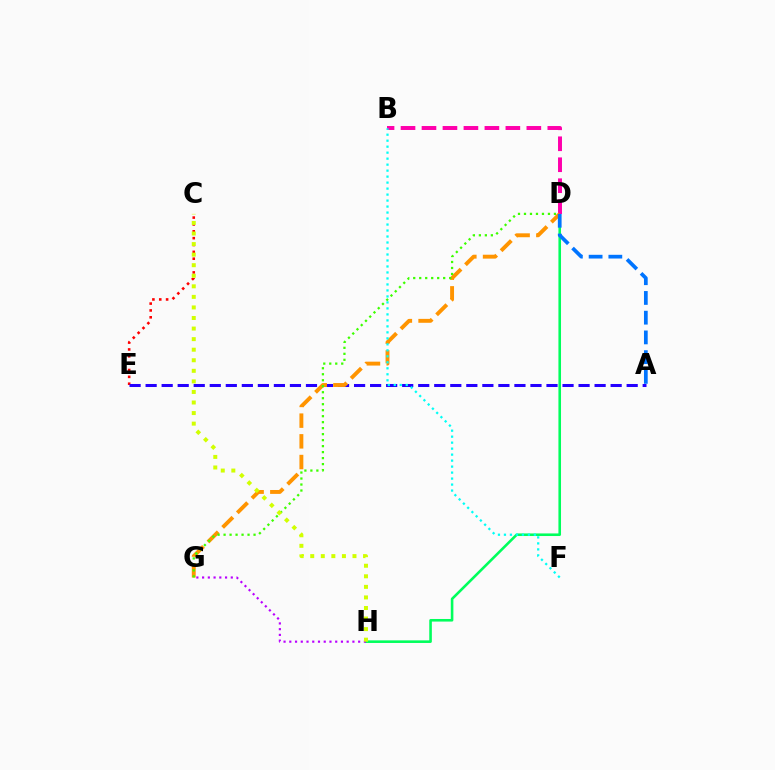{('C', 'E'): [{'color': '#ff0000', 'line_style': 'dotted', 'thickness': 1.86}], ('A', 'E'): [{'color': '#2500ff', 'line_style': 'dashed', 'thickness': 2.18}], ('D', 'H'): [{'color': '#00ff5c', 'line_style': 'solid', 'thickness': 1.87}], ('B', 'D'): [{'color': '#ff00ac', 'line_style': 'dashed', 'thickness': 2.85}], ('D', 'G'): [{'color': '#ff9400', 'line_style': 'dashed', 'thickness': 2.81}, {'color': '#3dff00', 'line_style': 'dotted', 'thickness': 1.63}], ('B', 'F'): [{'color': '#00fff6', 'line_style': 'dotted', 'thickness': 1.63}], ('A', 'D'): [{'color': '#0074ff', 'line_style': 'dashed', 'thickness': 2.68}], ('G', 'H'): [{'color': '#b900ff', 'line_style': 'dotted', 'thickness': 1.56}], ('C', 'H'): [{'color': '#d1ff00', 'line_style': 'dotted', 'thickness': 2.87}]}